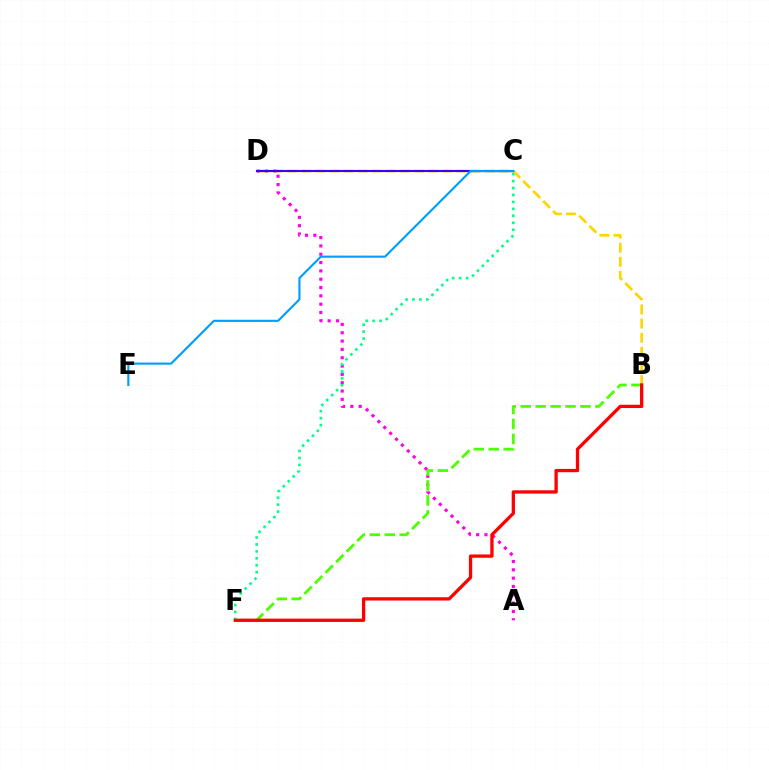{('A', 'D'): [{'color': '#ff00ed', 'line_style': 'dotted', 'thickness': 2.26}], ('C', 'F'): [{'color': '#00ff86', 'line_style': 'dotted', 'thickness': 1.89}], ('B', 'F'): [{'color': '#4fff00', 'line_style': 'dashed', 'thickness': 2.03}, {'color': '#ff0000', 'line_style': 'solid', 'thickness': 2.37}], ('B', 'D'): [{'color': '#ffd500', 'line_style': 'dashed', 'thickness': 1.92}], ('C', 'D'): [{'color': '#3700ff', 'line_style': 'solid', 'thickness': 1.52}], ('C', 'E'): [{'color': '#009eff', 'line_style': 'solid', 'thickness': 1.54}]}